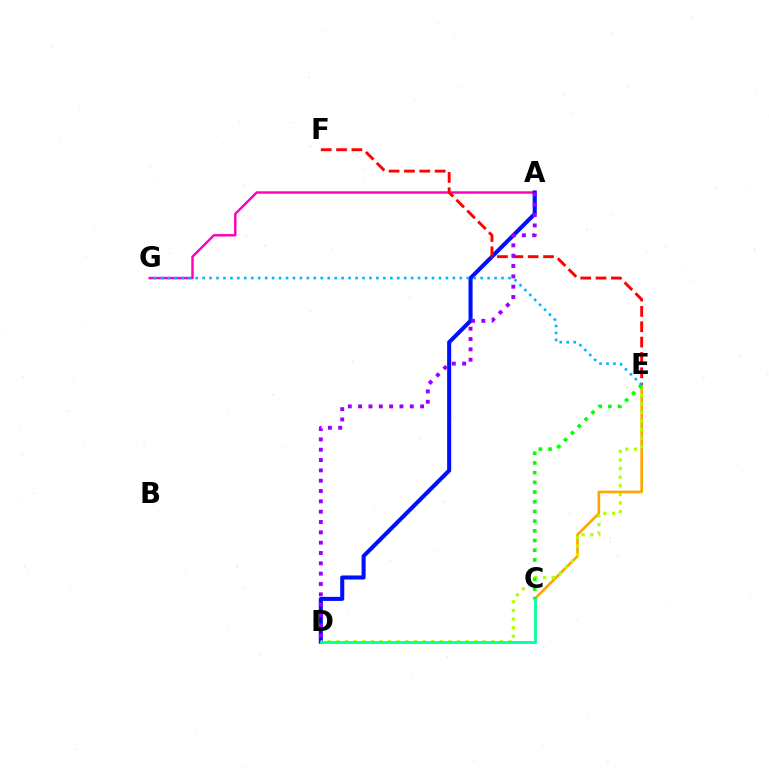{('A', 'G'): [{'color': '#ff00bd', 'line_style': 'solid', 'thickness': 1.76}], ('A', 'D'): [{'color': '#0010ff', 'line_style': 'solid', 'thickness': 2.93}, {'color': '#9b00ff', 'line_style': 'dotted', 'thickness': 2.81}], ('C', 'E'): [{'color': '#ffa500', 'line_style': 'solid', 'thickness': 1.91}, {'color': '#08ff00', 'line_style': 'dotted', 'thickness': 2.63}], ('D', 'E'): [{'color': '#b3ff00', 'line_style': 'dotted', 'thickness': 2.34}], ('E', 'F'): [{'color': '#ff0000', 'line_style': 'dashed', 'thickness': 2.09}], ('C', 'D'): [{'color': '#00ff9d', 'line_style': 'solid', 'thickness': 2.01}], ('E', 'G'): [{'color': '#00b5ff', 'line_style': 'dotted', 'thickness': 1.89}]}